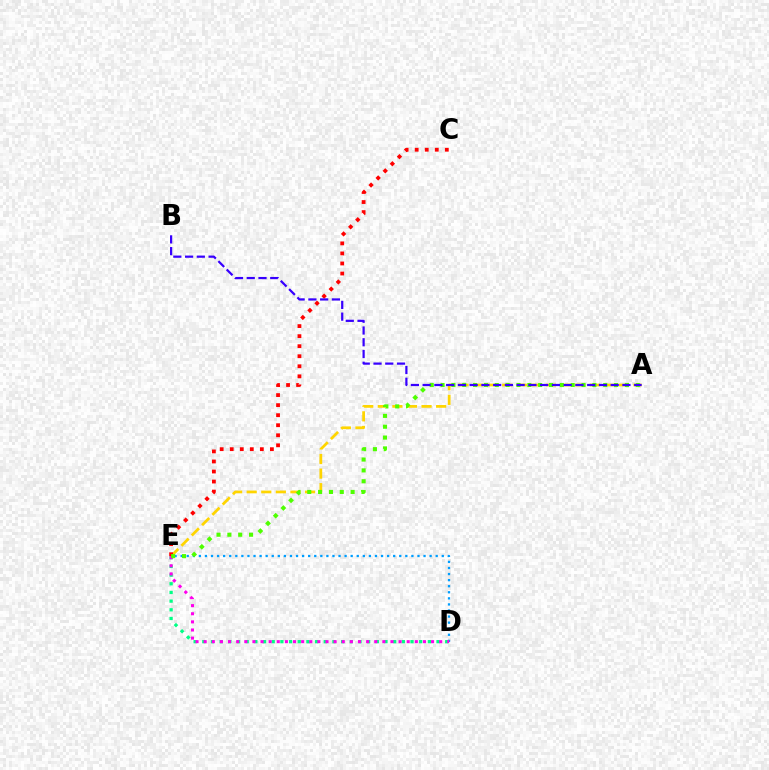{('D', 'E'): [{'color': '#009eff', 'line_style': 'dotted', 'thickness': 1.65}, {'color': '#00ff86', 'line_style': 'dotted', 'thickness': 2.36}, {'color': '#ff00ed', 'line_style': 'dotted', 'thickness': 2.21}], ('A', 'E'): [{'color': '#ffd500', 'line_style': 'dashed', 'thickness': 1.98}, {'color': '#4fff00', 'line_style': 'dotted', 'thickness': 2.95}], ('C', 'E'): [{'color': '#ff0000', 'line_style': 'dotted', 'thickness': 2.73}], ('A', 'B'): [{'color': '#3700ff', 'line_style': 'dashed', 'thickness': 1.6}]}